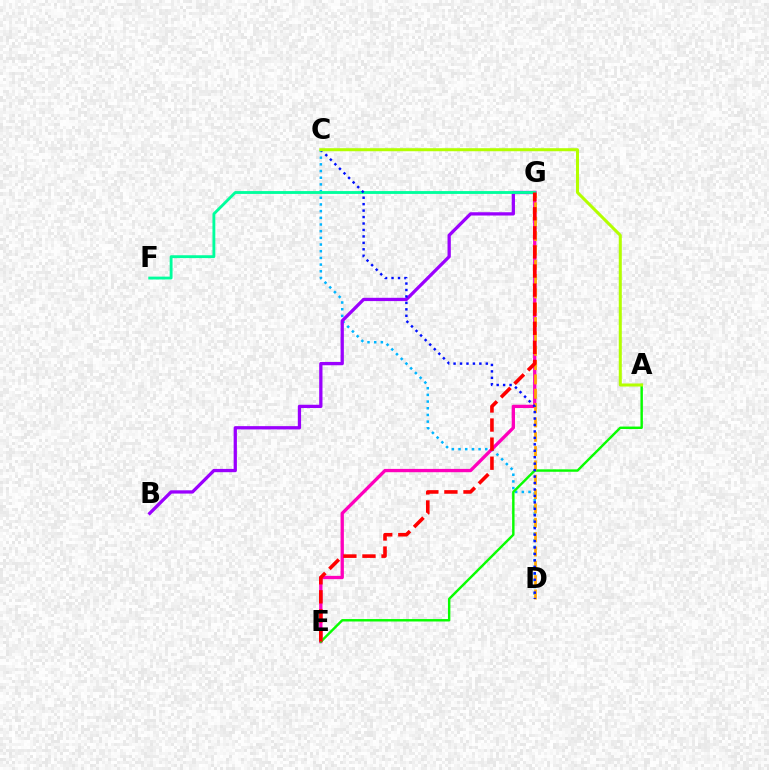{('C', 'D'): [{'color': '#00b5ff', 'line_style': 'dotted', 'thickness': 1.82}, {'color': '#0010ff', 'line_style': 'dotted', 'thickness': 1.75}], ('B', 'G'): [{'color': '#9b00ff', 'line_style': 'solid', 'thickness': 2.36}], ('E', 'G'): [{'color': '#ff00bd', 'line_style': 'solid', 'thickness': 2.38}, {'color': '#ff0000', 'line_style': 'dashed', 'thickness': 2.59}], ('A', 'E'): [{'color': '#08ff00', 'line_style': 'solid', 'thickness': 1.75}], ('D', 'G'): [{'color': '#ffa500', 'line_style': 'dashed', 'thickness': 1.95}], ('F', 'G'): [{'color': '#00ff9d', 'line_style': 'solid', 'thickness': 2.05}], ('A', 'C'): [{'color': '#b3ff00', 'line_style': 'solid', 'thickness': 2.18}]}